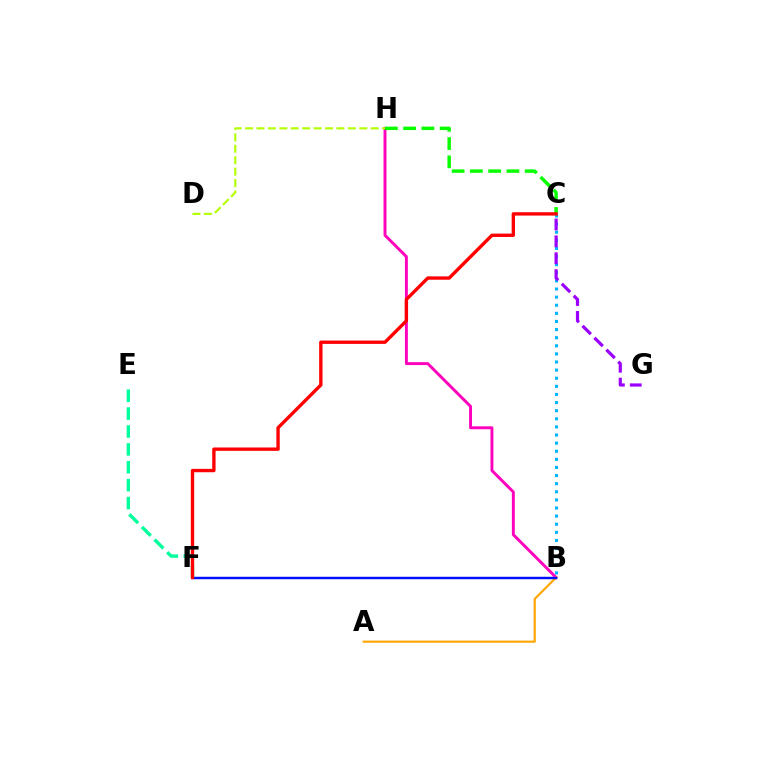{('B', 'H'): [{'color': '#ff00bd', 'line_style': 'solid', 'thickness': 2.1}], ('A', 'B'): [{'color': '#ffa500', 'line_style': 'solid', 'thickness': 1.54}], ('D', 'H'): [{'color': '#b3ff00', 'line_style': 'dashed', 'thickness': 1.55}], ('B', 'F'): [{'color': '#0010ff', 'line_style': 'solid', 'thickness': 1.76}], ('E', 'F'): [{'color': '#00ff9d', 'line_style': 'dashed', 'thickness': 2.43}], ('B', 'C'): [{'color': '#00b5ff', 'line_style': 'dotted', 'thickness': 2.2}], ('C', 'H'): [{'color': '#08ff00', 'line_style': 'dashed', 'thickness': 2.48}], ('C', 'F'): [{'color': '#ff0000', 'line_style': 'solid', 'thickness': 2.42}], ('C', 'G'): [{'color': '#9b00ff', 'line_style': 'dashed', 'thickness': 2.29}]}